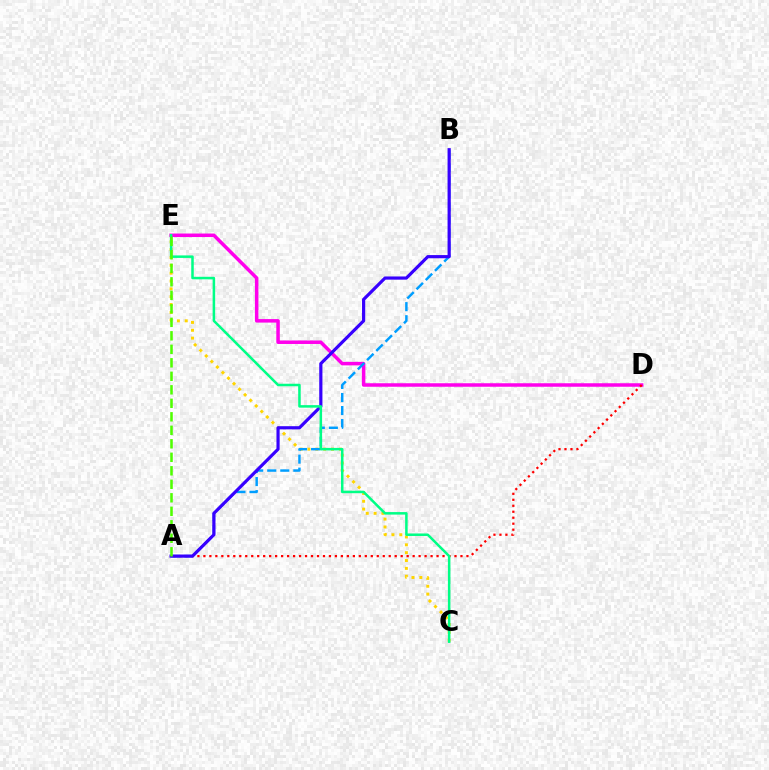{('D', 'E'): [{'color': '#ff00ed', 'line_style': 'solid', 'thickness': 2.52}], ('C', 'E'): [{'color': '#ffd500', 'line_style': 'dotted', 'thickness': 2.13}, {'color': '#00ff86', 'line_style': 'solid', 'thickness': 1.81}], ('A', 'D'): [{'color': '#ff0000', 'line_style': 'dotted', 'thickness': 1.62}], ('A', 'B'): [{'color': '#009eff', 'line_style': 'dashed', 'thickness': 1.77}, {'color': '#3700ff', 'line_style': 'solid', 'thickness': 2.29}], ('A', 'E'): [{'color': '#4fff00', 'line_style': 'dashed', 'thickness': 1.83}]}